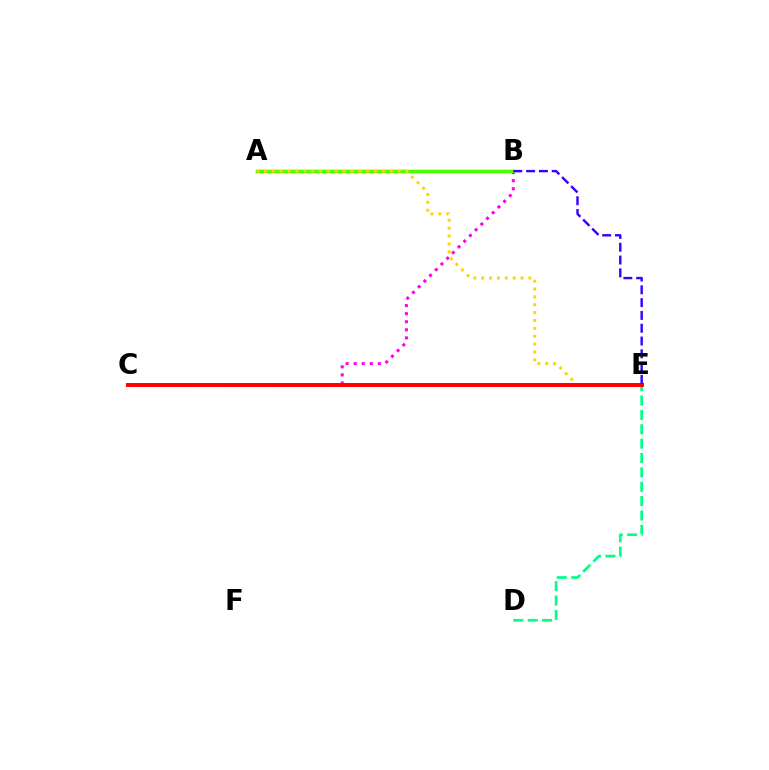{('A', 'B'): [{'color': '#009eff', 'line_style': 'solid', 'thickness': 2.44}, {'color': '#4fff00', 'line_style': 'solid', 'thickness': 2.21}], ('B', 'C'): [{'color': '#ff00ed', 'line_style': 'dotted', 'thickness': 2.19}], ('A', 'E'): [{'color': '#ffd500', 'line_style': 'dotted', 'thickness': 2.14}], ('D', 'E'): [{'color': '#00ff86', 'line_style': 'dashed', 'thickness': 1.95}], ('C', 'E'): [{'color': '#ff0000', 'line_style': 'solid', 'thickness': 2.85}], ('B', 'E'): [{'color': '#3700ff', 'line_style': 'dashed', 'thickness': 1.74}]}